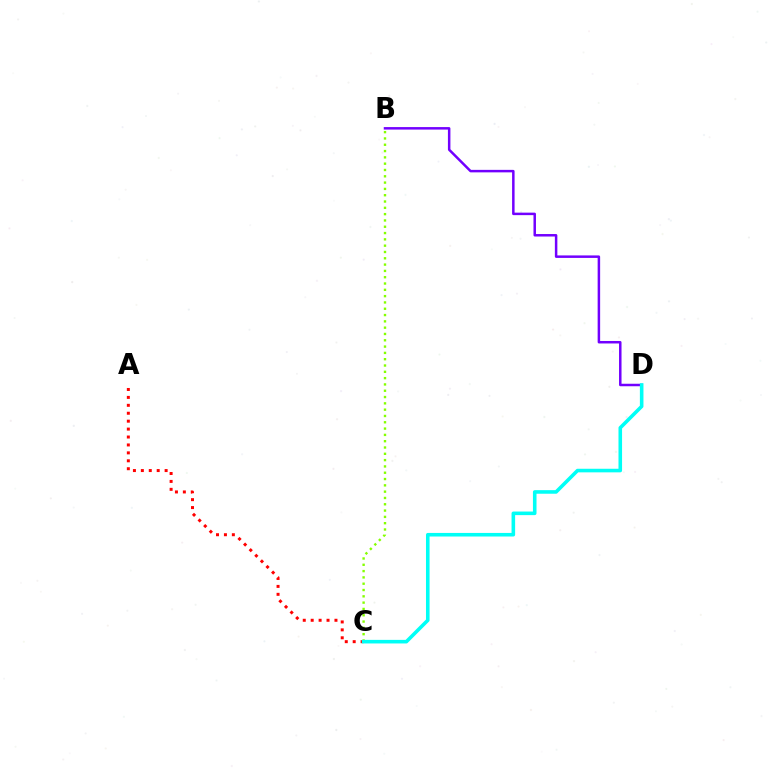{('B', 'D'): [{'color': '#7200ff', 'line_style': 'solid', 'thickness': 1.8}], ('B', 'C'): [{'color': '#84ff00', 'line_style': 'dotted', 'thickness': 1.71}], ('A', 'C'): [{'color': '#ff0000', 'line_style': 'dotted', 'thickness': 2.15}], ('C', 'D'): [{'color': '#00fff6', 'line_style': 'solid', 'thickness': 2.58}]}